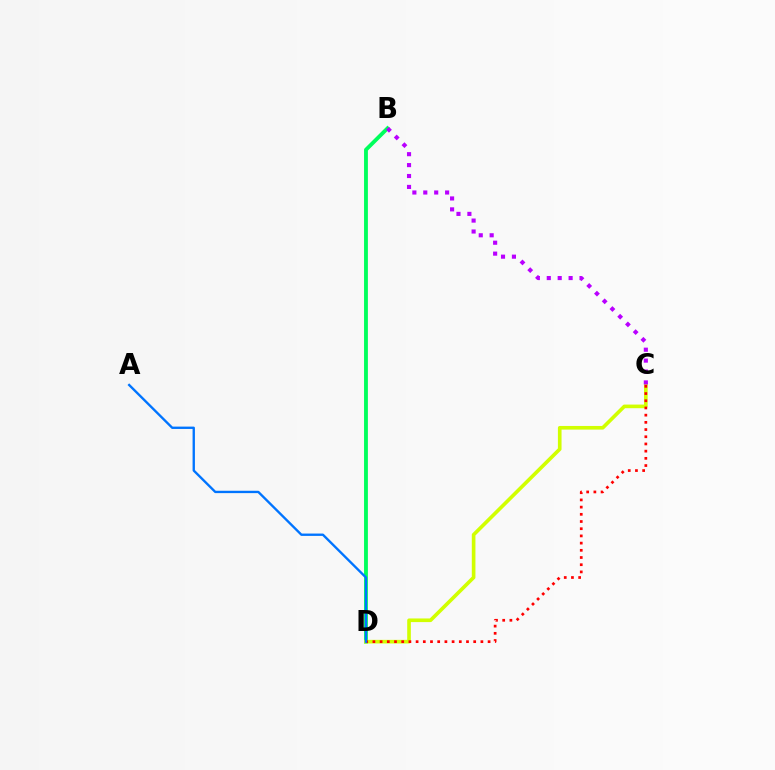{('B', 'D'): [{'color': '#00ff5c', 'line_style': 'solid', 'thickness': 2.77}], ('C', 'D'): [{'color': '#d1ff00', 'line_style': 'solid', 'thickness': 2.62}, {'color': '#ff0000', 'line_style': 'dotted', 'thickness': 1.96}], ('A', 'D'): [{'color': '#0074ff', 'line_style': 'solid', 'thickness': 1.69}], ('B', 'C'): [{'color': '#b900ff', 'line_style': 'dotted', 'thickness': 2.97}]}